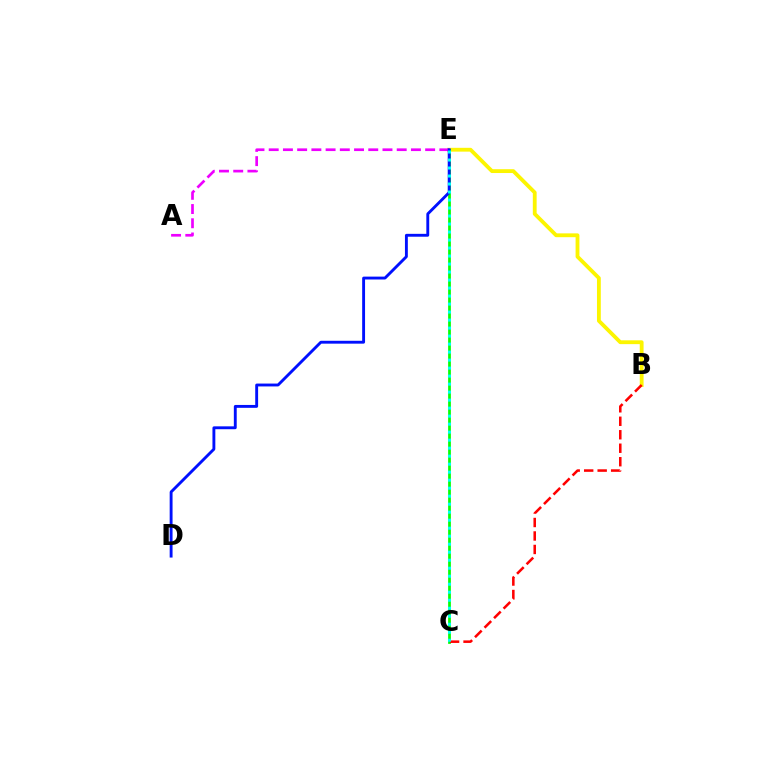{('B', 'E'): [{'color': '#fcf500', 'line_style': 'solid', 'thickness': 2.75}], ('A', 'E'): [{'color': '#ee00ff', 'line_style': 'dashed', 'thickness': 1.93}], ('C', 'E'): [{'color': '#08ff00', 'line_style': 'solid', 'thickness': 1.97}, {'color': '#00fff6', 'line_style': 'dotted', 'thickness': 2.17}], ('B', 'C'): [{'color': '#ff0000', 'line_style': 'dashed', 'thickness': 1.83}], ('D', 'E'): [{'color': '#0010ff', 'line_style': 'solid', 'thickness': 2.07}]}